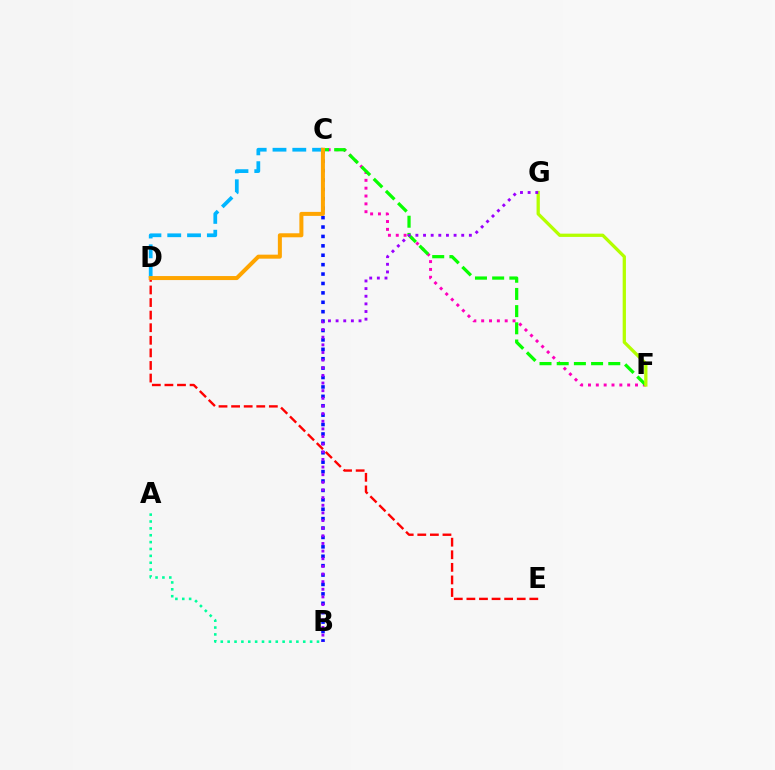{('B', 'C'): [{'color': '#0010ff', 'line_style': 'dotted', 'thickness': 2.56}], ('A', 'B'): [{'color': '#00ff9d', 'line_style': 'dotted', 'thickness': 1.87}], ('C', 'F'): [{'color': '#ff00bd', 'line_style': 'dotted', 'thickness': 2.13}, {'color': '#08ff00', 'line_style': 'dashed', 'thickness': 2.34}], ('D', 'E'): [{'color': '#ff0000', 'line_style': 'dashed', 'thickness': 1.71}], ('C', 'D'): [{'color': '#00b5ff', 'line_style': 'dashed', 'thickness': 2.69}, {'color': '#ffa500', 'line_style': 'solid', 'thickness': 2.89}], ('F', 'G'): [{'color': '#b3ff00', 'line_style': 'solid', 'thickness': 2.36}], ('B', 'G'): [{'color': '#9b00ff', 'line_style': 'dotted', 'thickness': 2.08}]}